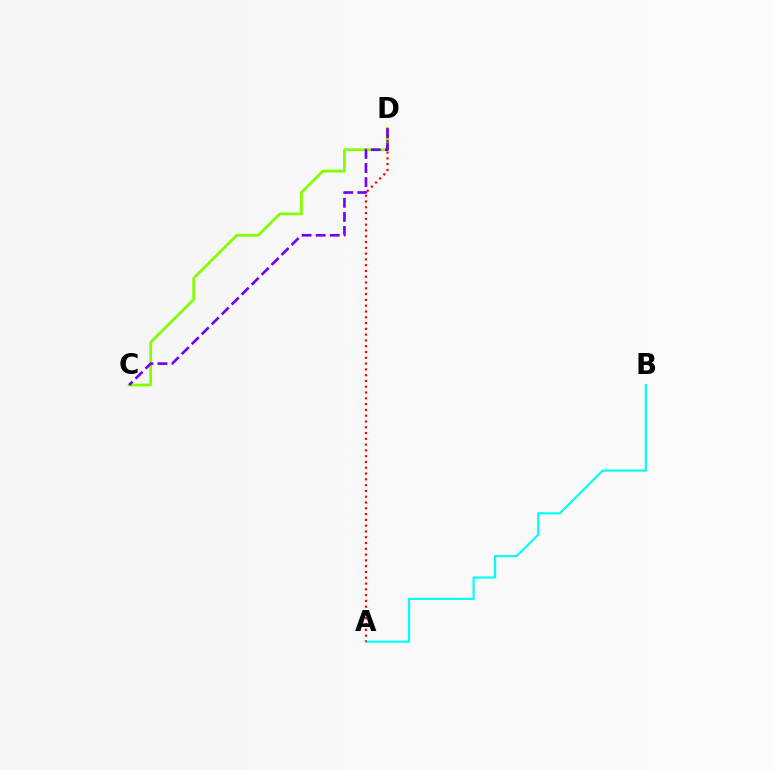{('A', 'B'): [{'color': '#00fff6', 'line_style': 'solid', 'thickness': 1.55}], ('C', 'D'): [{'color': '#84ff00', 'line_style': 'solid', 'thickness': 2.0}, {'color': '#7200ff', 'line_style': 'dashed', 'thickness': 1.91}], ('A', 'D'): [{'color': '#ff0000', 'line_style': 'dotted', 'thickness': 1.57}]}